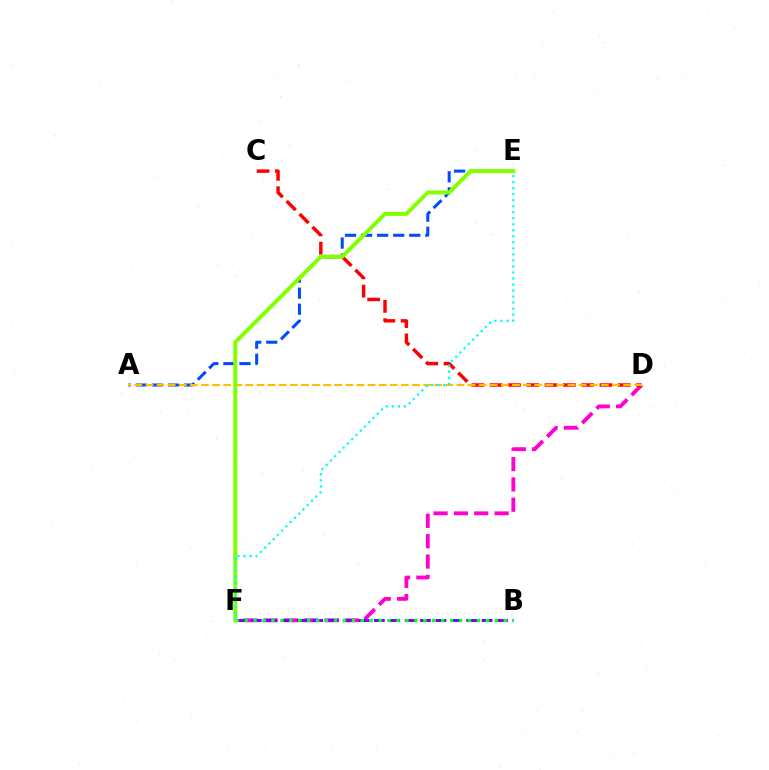{('D', 'F'): [{'color': '#ff00cf', 'line_style': 'dashed', 'thickness': 2.76}], ('C', 'D'): [{'color': '#ff0000', 'line_style': 'dashed', 'thickness': 2.49}], ('B', 'F'): [{'color': '#7200ff', 'line_style': 'dashed', 'thickness': 2.09}, {'color': '#00ff39', 'line_style': 'dotted', 'thickness': 2.43}], ('A', 'E'): [{'color': '#004bff', 'line_style': 'dashed', 'thickness': 2.18}], ('A', 'D'): [{'color': '#ffbd00', 'line_style': 'dashed', 'thickness': 1.51}], ('E', 'F'): [{'color': '#84ff00', 'line_style': 'solid', 'thickness': 2.86}, {'color': '#00fff6', 'line_style': 'dotted', 'thickness': 1.64}]}